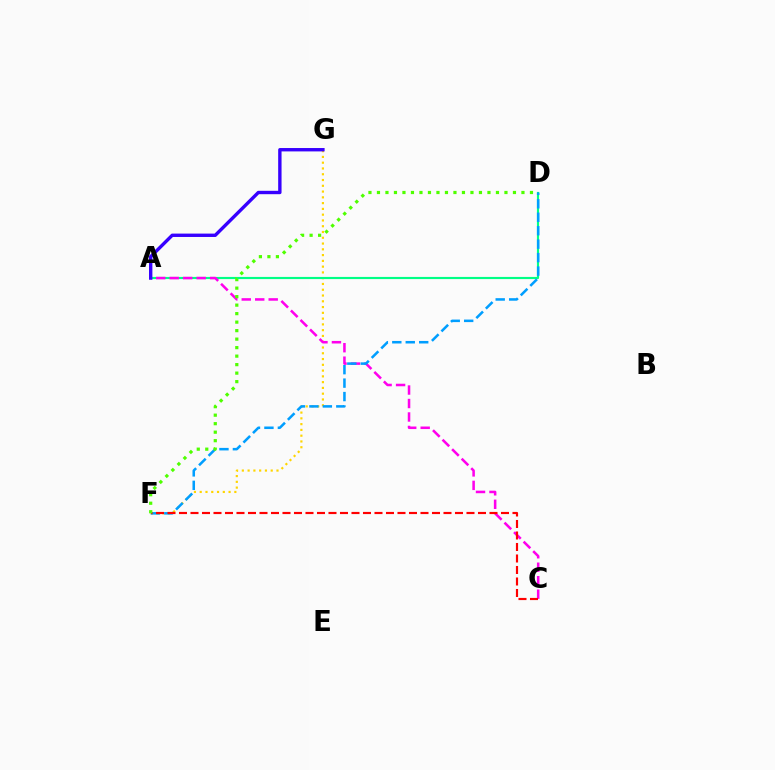{('F', 'G'): [{'color': '#ffd500', 'line_style': 'dotted', 'thickness': 1.57}], ('A', 'D'): [{'color': '#00ff86', 'line_style': 'solid', 'thickness': 1.55}], ('A', 'C'): [{'color': '#ff00ed', 'line_style': 'dashed', 'thickness': 1.83}], ('A', 'G'): [{'color': '#3700ff', 'line_style': 'solid', 'thickness': 2.43}], ('D', 'F'): [{'color': '#009eff', 'line_style': 'dashed', 'thickness': 1.83}, {'color': '#4fff00', 'line_style': 'dotted', 'thickness': 2.31}], ('C', 'F'): [{'color': '#ff0000', 'line_style': 'dashed', 'thickness': 1.56}]}